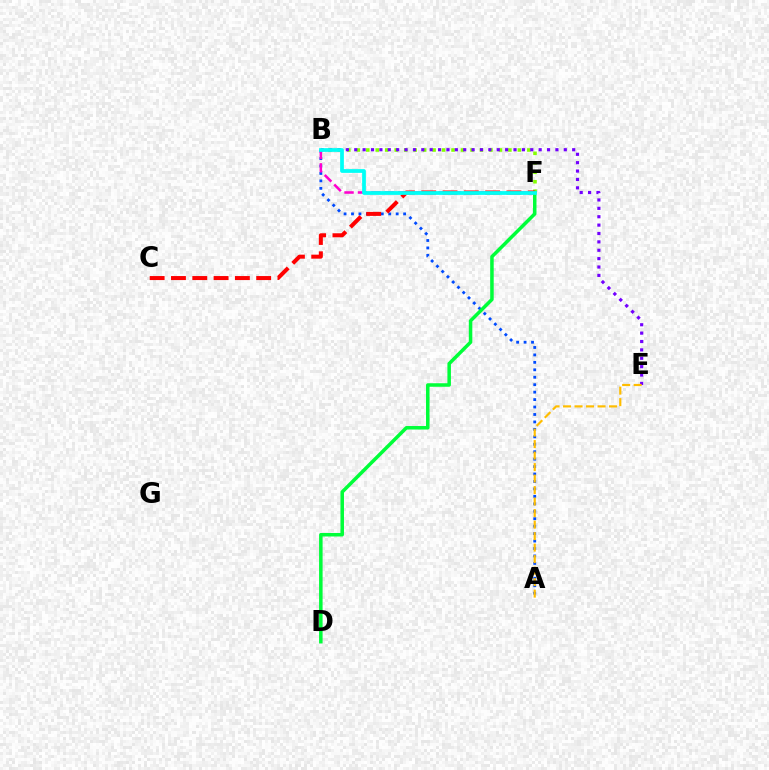{('B', 'F'): [{'color': '#84ff00', 'line_style': 'dotted', 'thickness': 2.57}, {'color': '#ff00cf', 'line_style': 'dashed', 'thickness': 1.83}, {'color': '#00fff6', 'line_style': 'solid', 'thickness': 2.69}], ('A', 'B'): [{'color': '#004bff', 'line_style': 'dotted', 'thickness': 2.02}], ('D', 'F'): [{'color': '#00ff39', 'line_style': 'solid', 'thickness': 2.53}], ('C', 'F'): [{'color': '#ff0000', 'line_style': 'dashed', 'thickness': 2.89}], ('B', 'E'): [{'color': '#7200ff', 'line_style': 'dotted', 'thickness': 2.28}], ('A', 'E'): [{'color': '#ffbd00', 'line_style': 'dashed', 'thickness': 1.56}]}